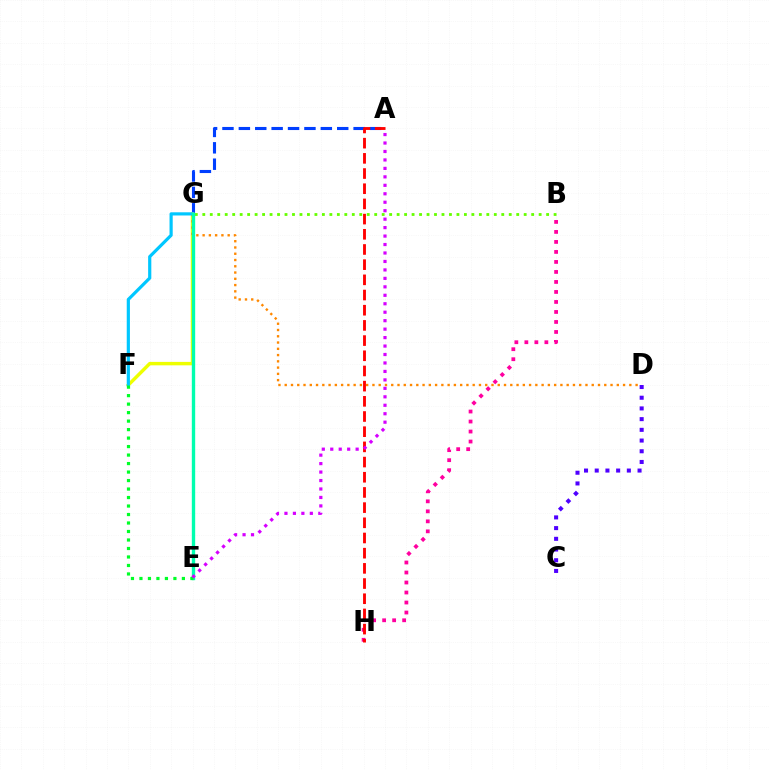{('A', 'G'): [{'color': '#003fff', 'line_style': 'dashed', 'thickness': 2.23}], ('B', 'H'): [{'color': '#ff00a0', 'line_style': 'dotted', 'thickness': 2.72}], ('F', 'G'): [{'color': '#eeff00', 'line_style': 'solid', 'thickness': 2.48}, {'color': '#00c7ff', 'line_style': 'solid', 'thickness': 2.29}], ('D', 'G'): [{'color': '#ff8800', 'line_style': 'dotted', 'thickness': 1.7}], ('B', 'G'): [{'color': '#66ff00', 'line_style': 'dotted', 'thickness': 2.03}], ('C', 'D'): [{'color': '#4f00ff', 'line_style': 'dotted', 'thickness': 2.91}], ('E', 'G'): [{'color': '#00ffaf', 'line_style': 'solid', 'thickness': 2.42}], ('A', 'H'): [{'color': '#ff0000', 'line_style': 'dashed', 'thickness': 2.06}], ('E', 'F'): [{'color': '#00ff27', 'line_style': 'dotted', 'thickness': 2.31}], ('A', 'E'): [{'color': '#d600ff', 'line_style': 'dotted', 'thickness': 2.3}]}